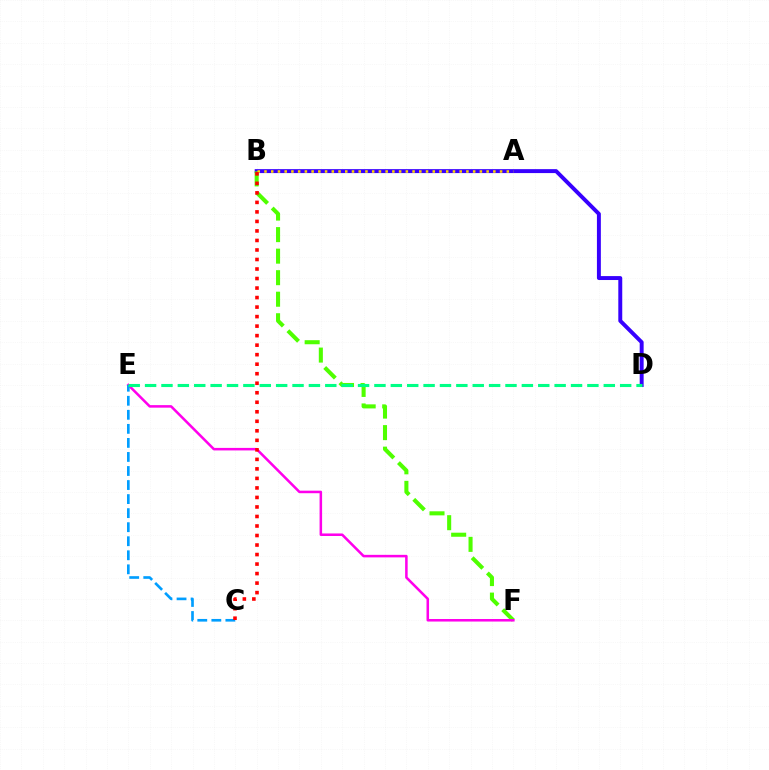{('B', 'D'): [{'color': '#3700ff', 'line_style': 'solid', 'thickness': 2.84}], ('B', 'F'): [{'color': '#4fff00', 'line_style': 'dashed', 'thickness': 2.92}], ('A', 'B'): [{'color': '#ffd500', 'line_style': 'dotted', 'thickness': 1.83}], ('E', 'F'): [{'color': '#ff00ed', 'line_style': 'solid', 'thickness': 1.83}], ('C', 'E'): [{'color': '#009eff', 'line_style': 'dashed', 'thickness': 1.91}], ('D', 'E'): [{'color': '#00ff86', 'line_style': 'dashed', 'thickness': 2.23}], ('B', 'C'): [{'color': '#ff0000', 'line_style': 'dotted', 'thickness': 2.59}]}